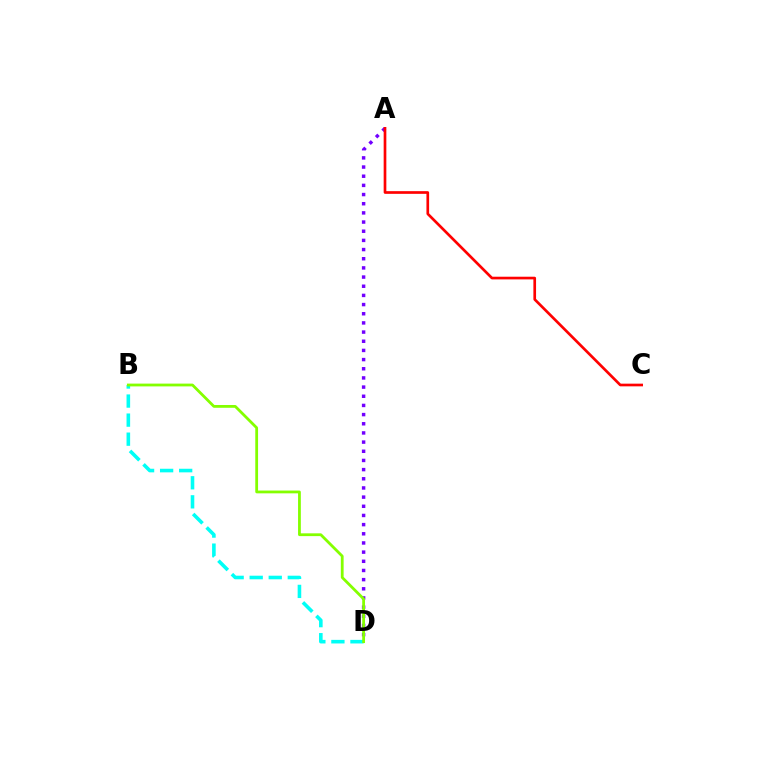{('A', 'D'): [{'color': '#7200ff', 'line_style': 'dotted', 'thickness': 2.49}], ('B', 'D'): [{'color': '#00fff6', 'line_style': 'dashed', 'thickness': 2.59}, {'color': '#84ff00', 'line_style': 'solid', 'thickness': 2.01}], ('A', 'C'): [{'color': '#ff0000', 'line_style': 'solid', 'thickness': 1.93}]}